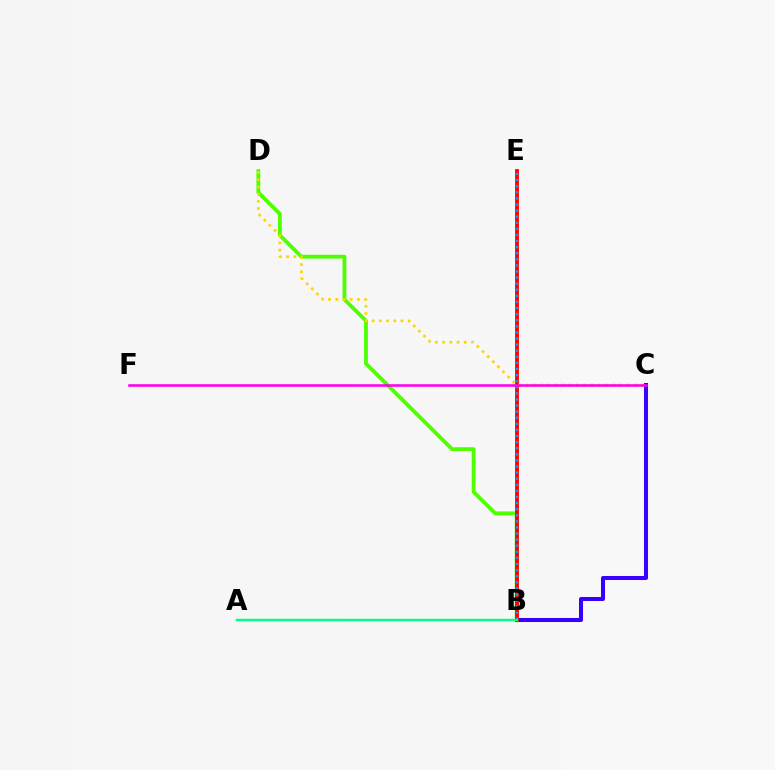{('B', 'D'): [{'color': '#4fff00', 'line_style': 'solid', 'thickness': 2.74}], ('B', 'C'): [{'color': '#3700ff', 'line_style': 'solid', 'thickness': 2.9}], ('B', 'E'): [{'color': '#ff0000', 'line_style': 'solid', 'thickness': 2.75}, {'color': '#009eff', 'line_style': 'dotted', 'thickness': 1.66}], ('C', 'D'): [{'color': '#ffd500', 'line_style': 'dotted', 'thickness': 1.96}], ('A', 'B'): [{'color': '#00ff86', 'line_style': 'solid', 'thickness': 1.74}], ('C', 'F'): [{'color': '#ff00ed', 'line_style': 'solid', 'thickness': 1.87}]}